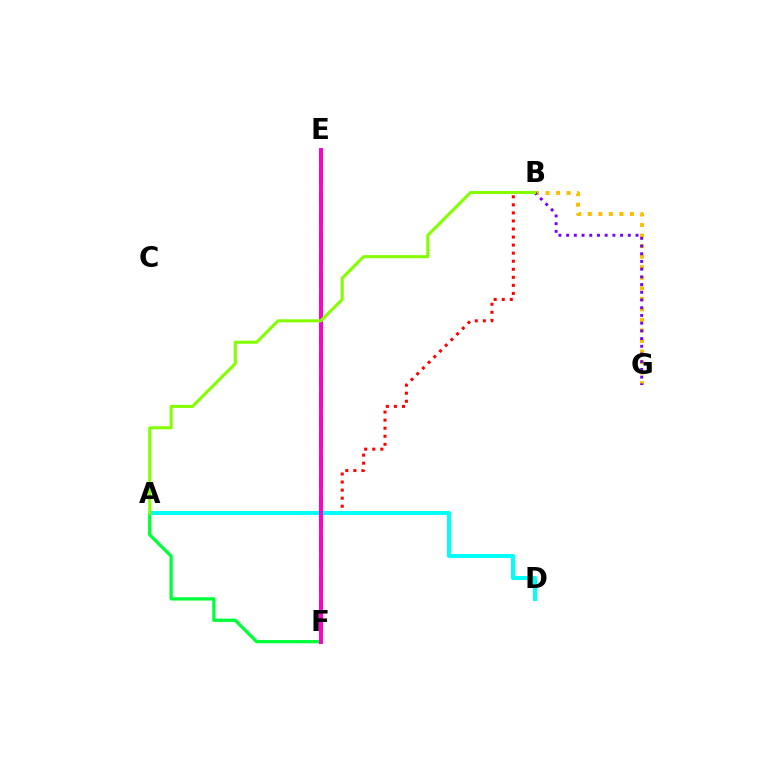{('B', 'G'): [{'color': '#ffbd00', 'line_style': 'dotted', 'thickness': 2.86}, {'color': '#7200ff', 'line_style': 'dotted', 'thickness': 2.09}], ('A', 'F'): [{'color': '#00ff39', 'line_style': 'solid', 'thickness': 2.36}], ('E', 'F'): [{'color': '#004bff', 'line_style': 'dashed', 'thickness': 2.76}, {'color': '#ff00cf', 'line_style': 'solid', 'thickness': 2.85}], ('A', 'B'): [{'color': '#ff0000', 'line_style': 'dotted', 'thickness': 2.19}, {'color': '#84ff00', 'line_style': 'solid', 'thickness': 2.2}], ('A', 'D'): [{'color': '#00fff6', 'line_style': 'solid', 'thickness': 2.89}]}